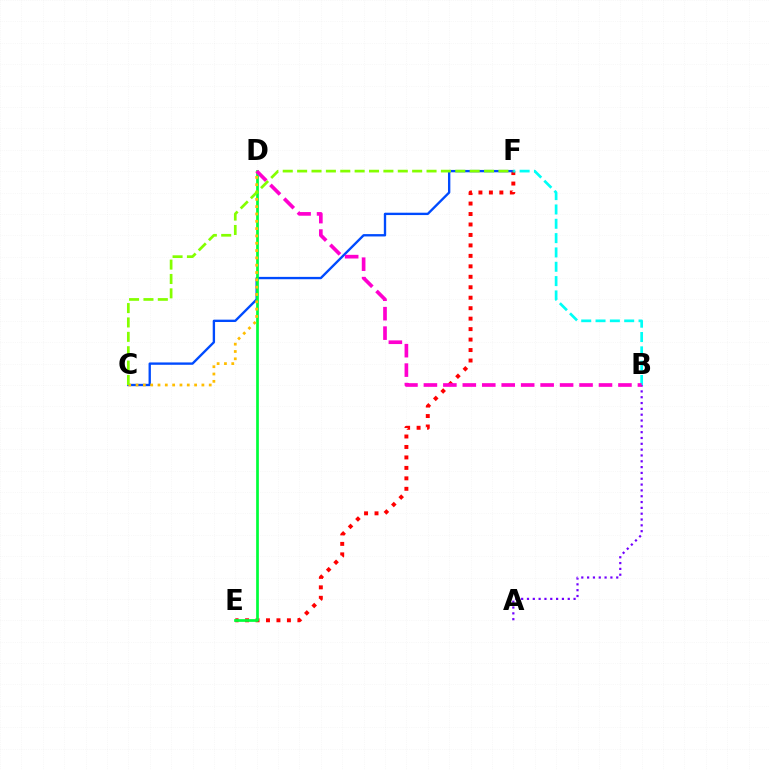{('E', 'F'): [{'color': '#ff0000', 'line_style': 'dotted', 'thickness': 2.84}], ('A', 'B'): [{'color': '#7200ff', 'line_style': 'dotted', 'thickness': 1.58}], ('C', 'F'): [{'color': '#004bff', 'line_style': 'solid', 'thickness': 1.69}, {'color': '#84ff00', 'line_style': 'dashed', 'thickness': 1.95}], ('D', 'E'): [{'color': '#00ff39', 'line_style': 'solid', 'thickness': 1.96}], ('B', 'F'): [{'color': '#00fff6', 'line_style': 'dashed', 'thickness': 1.95}], ('C', 'D'): [{'color': '#ffbd00', 'line_style': 'dotted', 'thickness': 1.99}], ('B', 'D'): [{'color': '#ff00cf', 'line_style': 'dashed', 'thickness': 2.64}]}